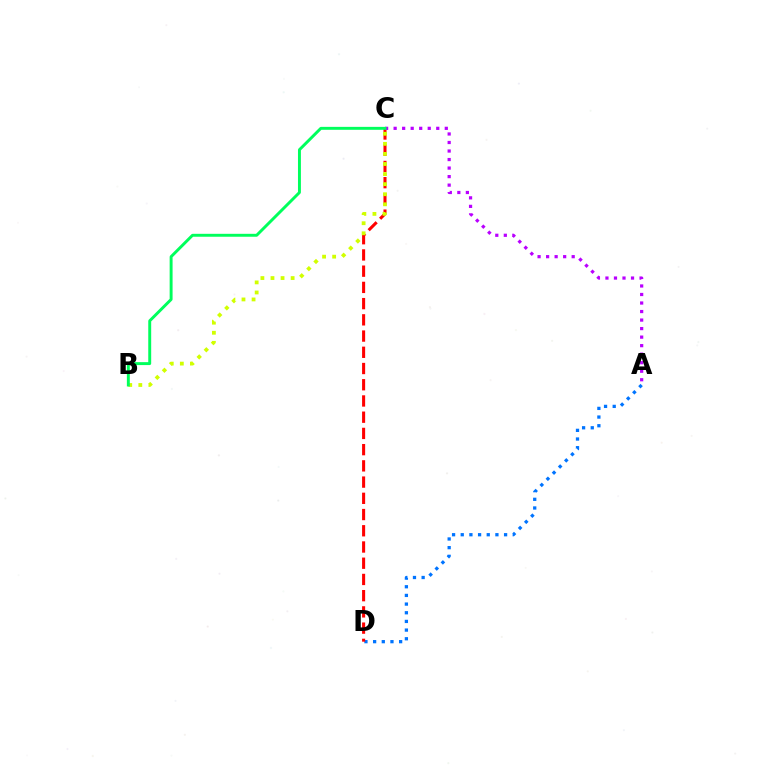{('A', 'D'): [{'color': '#0074ff', 'line_style': 'dotted', 'thickness': 2.36}], ('C', 'D'): [{'color': '#ff0000', 'line_style': 'dashed', 'thickness': 2.2}], ('A', 'C'): [{'color': '#b900ff', 'line_style': 'dotted', 'thickness': 2.32}], ('B', 'C'): [{'color': '#d1ff00', 'line_style': 'dotted', 'thickness': 2.74}, {'color': '#00ff5c', 'line_style': 'solid', 'thickness': 2.11}]}